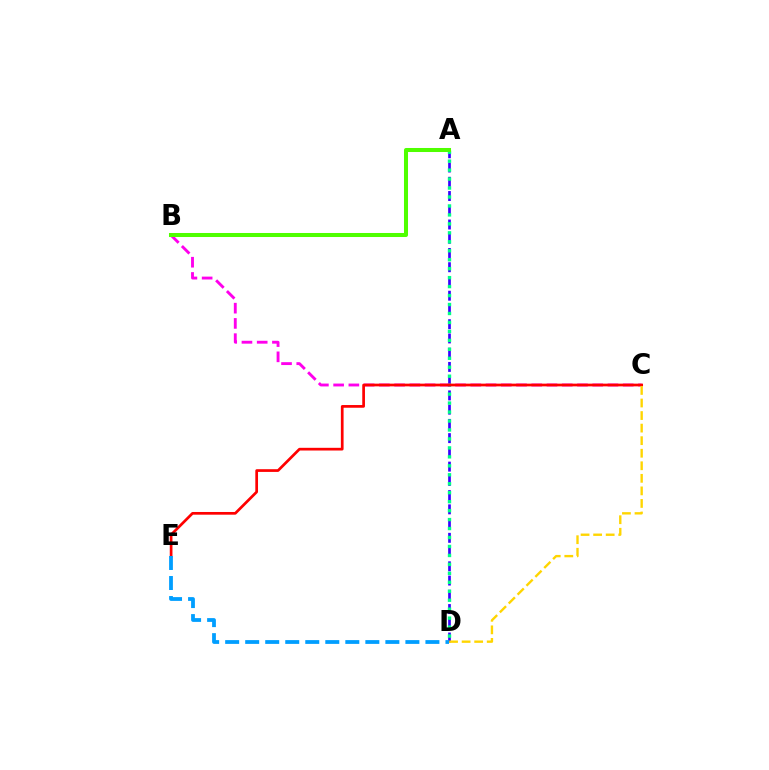{('A', 'D'): [{'color': '#3700ff', 'line_style': 'dashed', 'thickness': 1.93}, {'color': '#00ff86', 'line_style': 'dotted', 'thickness': 2.43}], ('B', 'C'): [{'color': '#ff00ed', 'line_style': 'dashed', 'thickness': 2.07}], ('C', 'E'): [{'color': '#ff0000', 'line_style': 'solid', 'thickness': 1.95}], ('A', 'B'): [{'color': '#4fff00', 'line_style': 'solid', 'thickness': 2.89}], ('C', 'D'): [{'color': '#ffd500', 'line_style': 'dashed', 'thickness': 1.71}], ('D', 'E'): [{'color': '#009eff', 'line_style': 'dashed', 'thickness': 2.72}]}